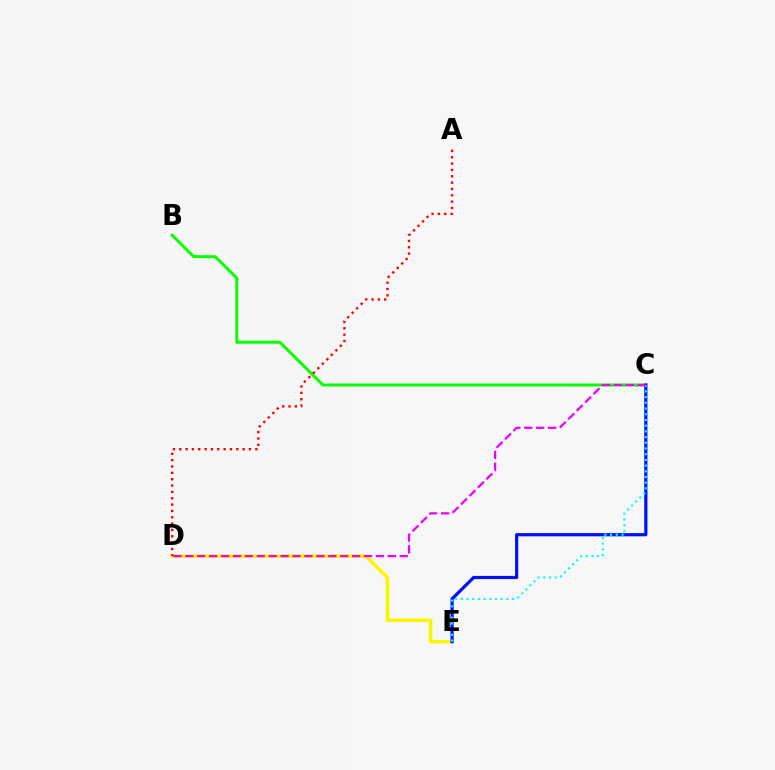{('D', 'E'): [{'color': '#fcf500', 'line_style': 'solid', 'thickness': 2.55}], ('B', 'C'): [{'color': '#08ff00', 'line_style': 'solid', 'thickness': 2.13}], ('C', 'E'): [{'color': '#0010ff', 'line_style': 'solid', 'thickness': 2.3}, {'color': '#00fff6', 'line_style': 'dotted', 'thickness': 1.55}], ('A', 'D'): [{'color': '#ff0000', 'line_style': 'dotted', 'thickness': 1.72}], ('C', 'D'): [{'color': '#ee00ff', 'line_style': 'dashed', 'thickness': 1.62}]}